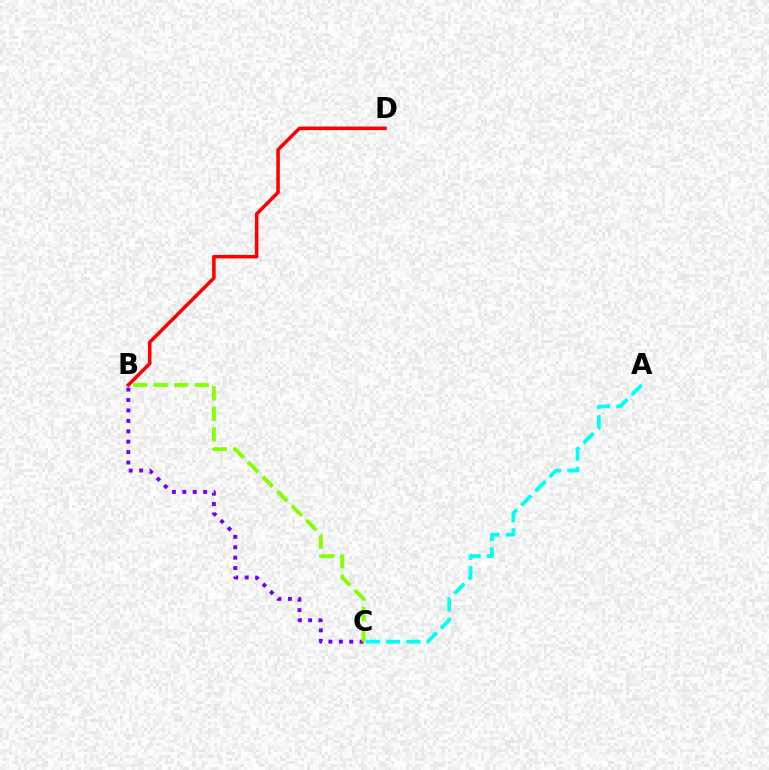{('B', 'D'): [{'color': '#ff0000', 'line_style': 'solid', 'thickness': 2.54}], ('A', 'C'): [{'color': '#00fff6', 'line_style': 'dashed', 'thickness': 2.74}], ('B', 'C'): [{'color': '#7200ff', 'line_style': 'dotted', 'thickness': 2.83}, {'color': '#84ff00', 'line_style': 'dashed', 'thickness': 2.79}]}